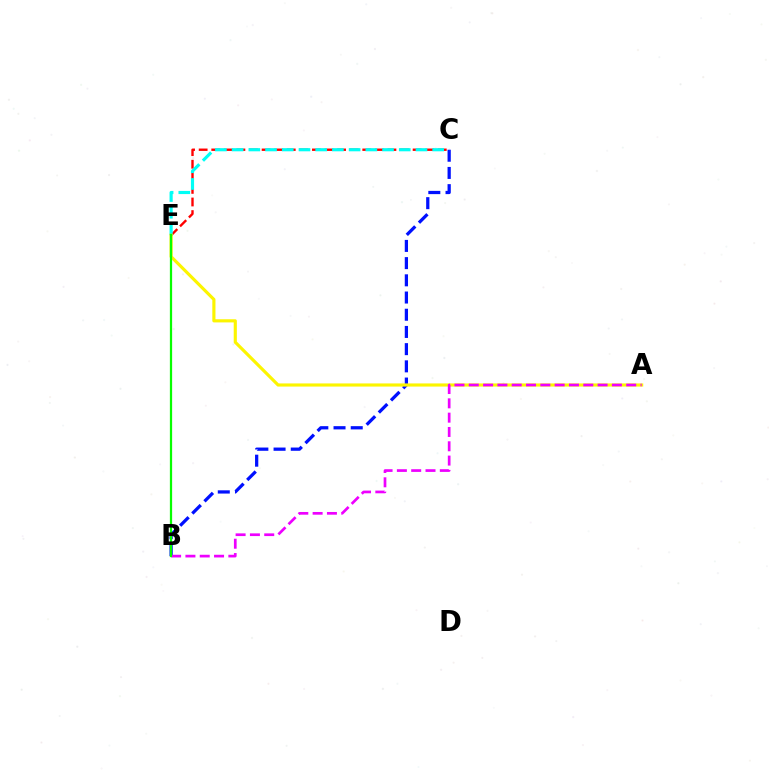{('B', 'C'): [{'color': '#0010ff', 'line_style': 'dashed', 'thickness': 2.34}], ('C', 'E'): [{'color': '#ff0000', 'line_style': 'dashed', 'thickness': 1.71}, {'color': '#00fff6', 'line_style': 'dashed', 'thickness': 2.27}], ('A', 'E'): [{'color': '#fcf500', 'line_style': 'solid', 'thickness': 2.26}], ('A', 'B'): [{'color': '#ee00ff', 'line_style': 'dashed', 'thickness': 1.94}], ('B', 'E'): [{'color': '#08ff00', 'line_style': 'solid', 'thickness': 1.62}]}